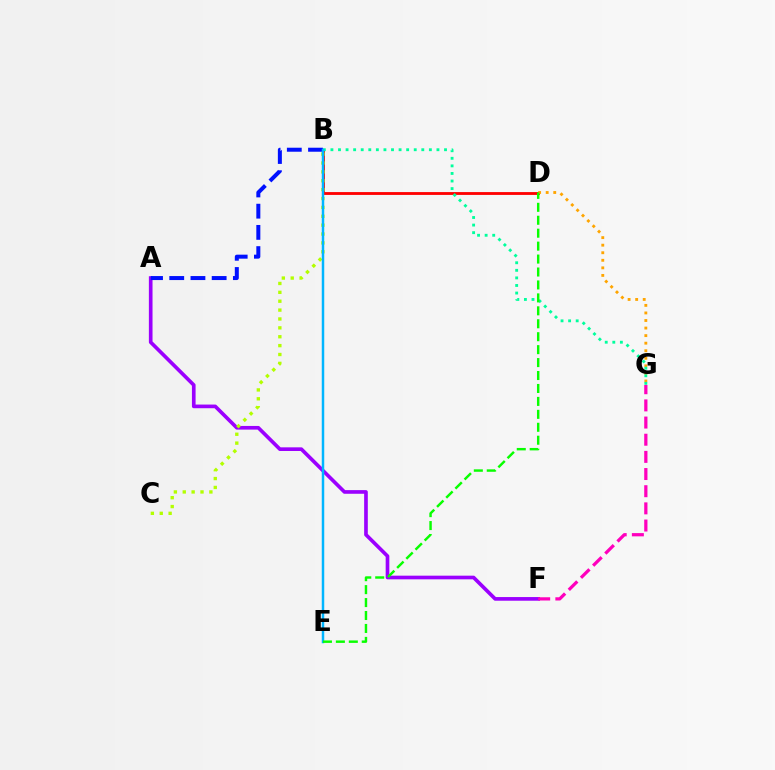{('B', 'D'): [{'color': '#ff0000', 'line_style': 'solid', 'thickness': 2.04}], ('D', 'G'): [{'color': '#ffa500', 'line_style': 'dotted', 'thickness': 2.05}], ('A', 'F'): [{'color': '#9b00ff', 'line_style': 'solid', 'thickness': 2.63}], ('A', 'B'): [{'color': '#0010ff', 'line_style': 'dashed', 'thickness': 2.88}], ('B', 'G'): [{'color': '#00ff9d', 'line_style': 'dotted', 'thickness': 2.06}], ('B', 'C'): [{'color': '#b3ff00', 'line_style': 'dotted', 'thickness': 2.41}], ('B', 'E'): [{'color': '#00b5ff', 'line_style': 'solid', 'thickness': 1.79}], ('F', 'G'): [{'color': '#ff00bd', 'line_style': 'dashed', 'thickness': 2.33}], ('D', 'E'): [{'color': '#08ff00', 'line_style': 'dashed', 'thickness': 1.76}]}